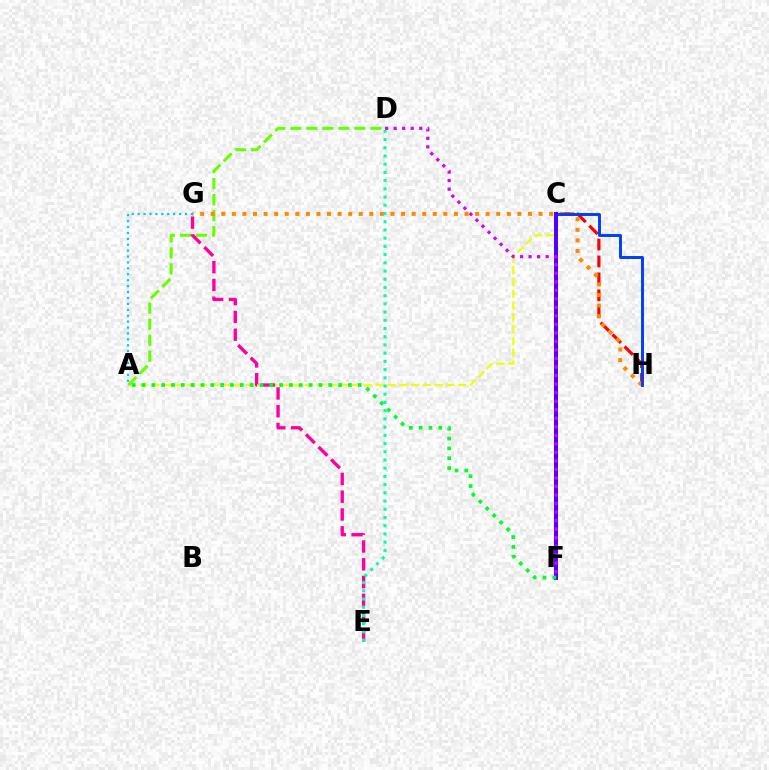{('A', 'C'): [{'color': '#eeff00', 'line_style': 'dashed', 'thickness': 1.6}], ('A', 'D'): [{'color': '#66ff00', 'line_style': 'dashed', 'thickness': 2.18}], ('C', 'H'): [{'color': '#ff0000', 'line_style': 'dashed', 'thickness': 2.3}, {'color': '#003fff', 'line_style': 'solid', 'thickness': 2.12}], ('E', 'G'): [{'color': '#ff00a0', 'line_style': 'dashed', 'thickness': 2.42}], ('G', 'H'): [{'color': '#ff8800', 'line_style': 'dotted', 'thickness': 2.87}], ('C', 'F'): [{'color': '#4f00ff', 'line_style': 'solid', 'thickness': 2.88}], ('D', 'F'): [{'color': '#d600ff', 'line_style': 'dotted', 'thickness': 2.32}], ('A', 'G'): [{'color': '#00c7ff', 'line_style': 'dotted', 'thickness': 1.61}], ('A', 'F'): [{'color': '#00ff27', 'line_style': 'dotted', 'thickness': 2.67}], ('D', 'E'): [{'color': '#00ffaf', 'line_style': 'dotted', 'thickness': 2.23}]}